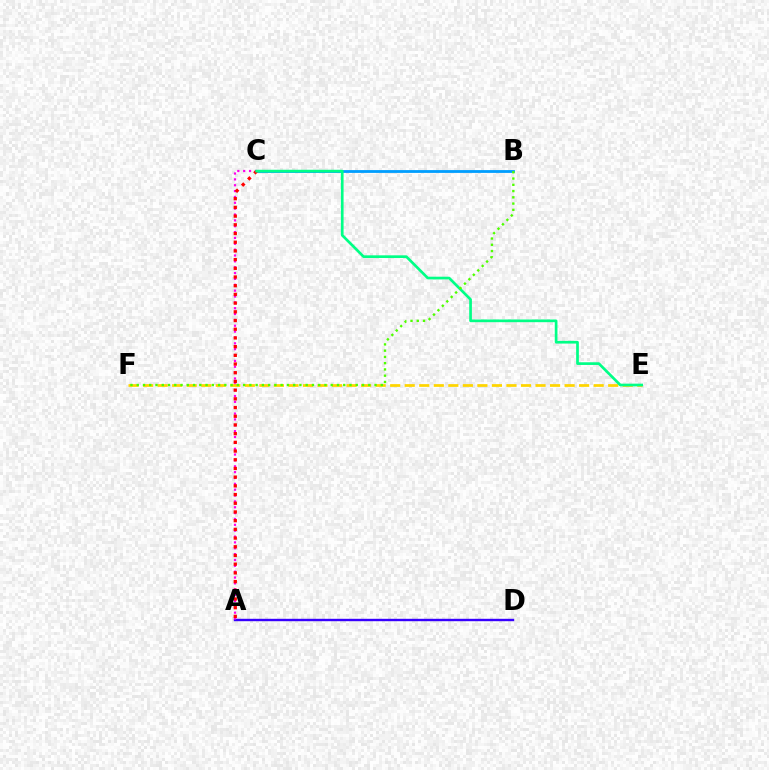{('B', 'C'): [{'color': '#009eff', 'line_style': 'solid', 'thickness': 2.02}], ('A', 'D'): [{'color': '#3700ff', 'line_style': 'solid', 'thickness': 1.73}], ('A', 'C'): [{'color': '#ff00ed', 'line_style': 'dotted', 'thickness': 1.59}, {'color': '#ff0000', 'line_style': 'dotted', 'thickness': 2.36}], ('E', 'F'): [{'color': '#ffd500', 'line_style': 'dashed', 'thickness': 1.97}], ('C', 'E'): [{'color': '#00ff86', 'line_style': 'solid', 'thickness': 1.94}], ('B', 'F'): [{'color': '#4fff00', 'line_style': 'dotted', 'thickness': 1.7}]}